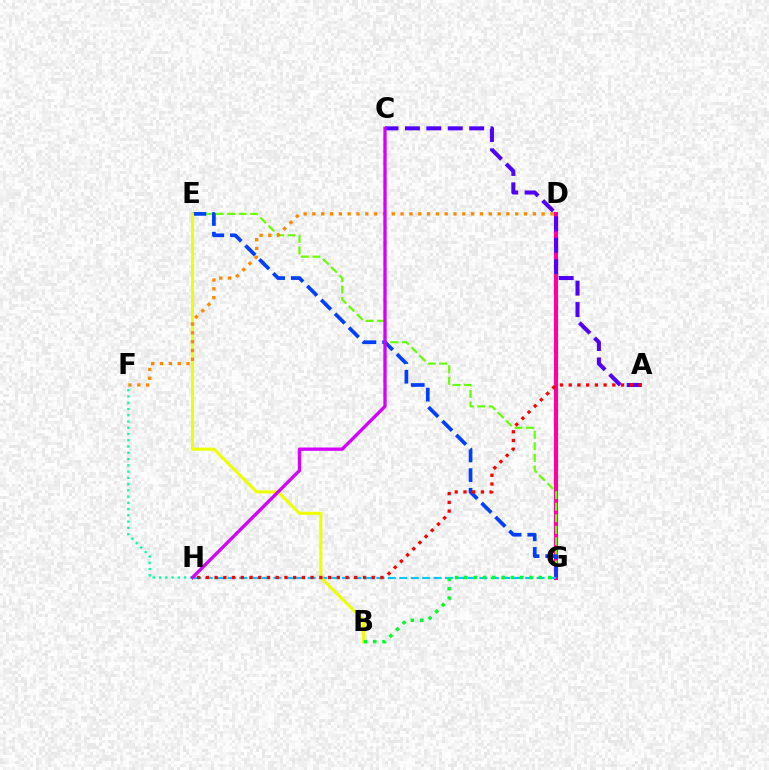{('D', 'G'): [{'color': '#ff00a0', 'line_style': 'solid', 'thickness': 2.96}], ('E', 'G'): [{'color': '#66ff00', 'line_style': 'dashed', 'thickness': 1.57}, {'color': '#003fff', 'line_style': 'dashed', 'thickness': 2.67}], ('A', 'C'): [{'color': '#4f00ff', 'line_style': 'dashed', 'thickness': 2.91}], ('G', 'H'): [{'color': '#00c7ff', 'line_style': 'dashed', 'thickness': 1.55}], ('B', 'E'): [{'color': '#eeff00', 'line_style': 'solid', 'thickness': 2.2}], ('B', 'G'): [{'color': '#00ff27', 'line_style': 'dotted', 'thickness': 2.53}], ('A', 'H'): [{'color': '#ff0000', 'line_style': 'dotted', 'thickness': 2.37}], ('D', 'F'): [{'color': '#ff8800', 'line_style': 'dotted', 'thickness': 2.4}], ('F', 'H'): [{'color': '#00ffaf', 'line_style': 'dotted', 'thickness': 1.7}], ('C', 'H'): [{'color': '#d600ff', 'line_style': 'solid', 'thickness': 2.38}]}